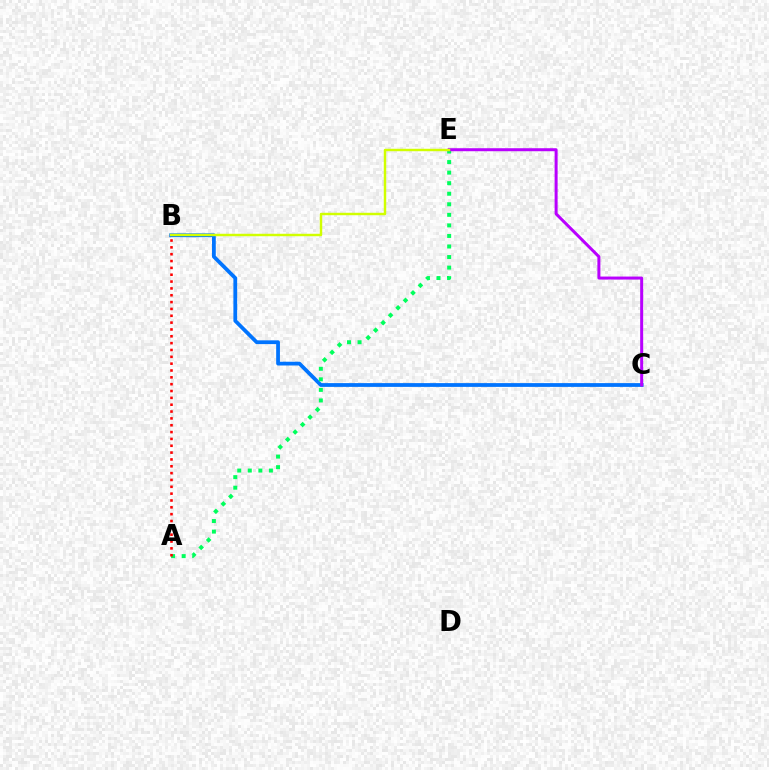{('B', 'C'): [{'color': '#0074ff', 'line_style': 'solid', 'thickness': 2.71}], ('A', 'E'): [{'color': '#00ff5c', 'line_style': 'dotted', 'thickness': 2.87}], ('C', 'E'): [{'color': '#b900ff', 'line_style': 'solid', 'thickness': 2.16}], ('B', 'E'): [{'color': '#d1ff00', 'line_style': 'solid', 'thickness': 1.76}], ('A', 'B'): [{'color': '#ff0000', 'line_style': 'dotted', 'thickness': 1.86}]}